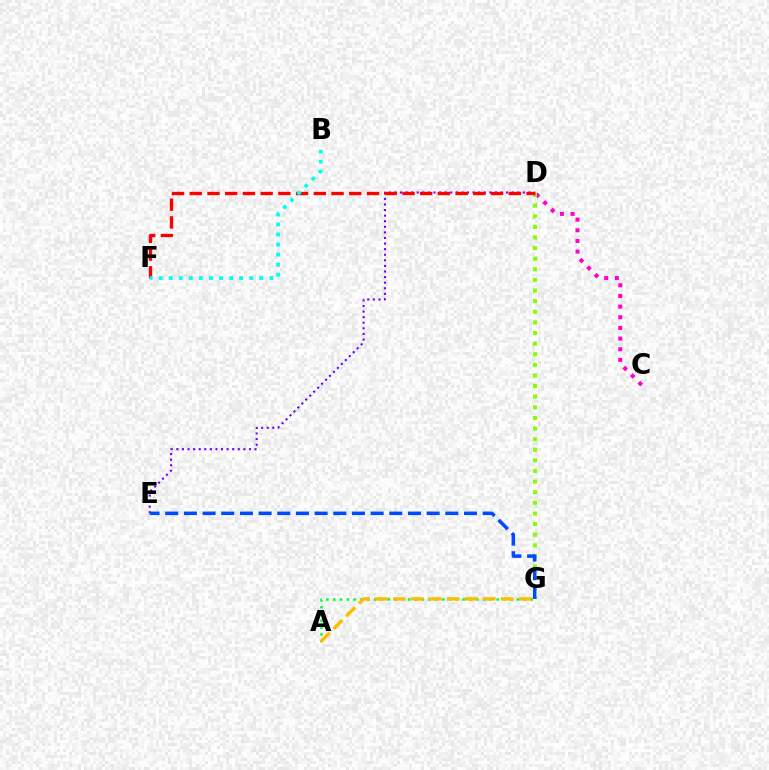{('D', 'E'): [{'color': '#7200ff', 'line_style': 'dotted', 'thickness': 1.52}], ('A', 'G'): [{'color': '#00ff39', 'line_style': 'dotted', 'thickness': 1.85}, {'color': '#ffbd00', 'line_style': 'dashed', 'thickness': 2.44}], ('C', 'D'): [{'color': '#ff00cf', 'line_style': 'dotted', 'thickness': 2.9}], ('D', 'G'): [{'color': '#84ff00', 'line_style': 'dotted', 'thickness': 2.88}], ('E', 'G'): [{'color': '#004bff', 'line_style': 'dashed', 'thickness': 2.54}], ('D', 'F'): [{'color': '#ff0000', 'line_style': 'dashed', 'thickness': 2.41}], ('B', 'F'): [{'color': '#00fff6', 'line_style': 'dotted', 'thickness': 2.73}]}